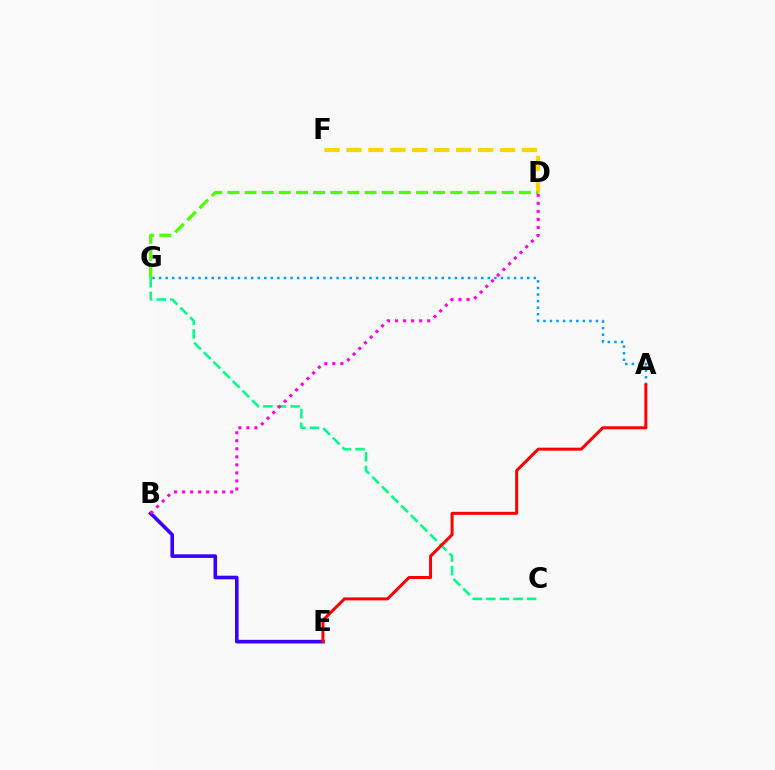{('D', 'F'): [{'color': '#ffd500', 'line_style': 'dashed', 'thickness': 2.98}], ('A', 'G'): [{'color': '#009eff', 'line_style': 'dotted', 'thickness': 1.79}], ('B', 'E'): [{'color': '#3700ff', 'line_style': 'solid', 'thickness': 2.6}], ('C', 'G'): [{'color': '#00ff86', 'line_style': 'dashed', 'thickness': 1.85}], ('D', 'G'): [{'color': '#4fff00', 'line_style': 'dashed', 'thickness': 2.33}], ('B', 'D'): [{'color': '#ff00ed', 'line_style': 'dotted', 'thickness': 2.18}], ('A', 'E'): [{'color': '#ff0000', 'line_style': 'solid', 'thickness': 2.15}]}